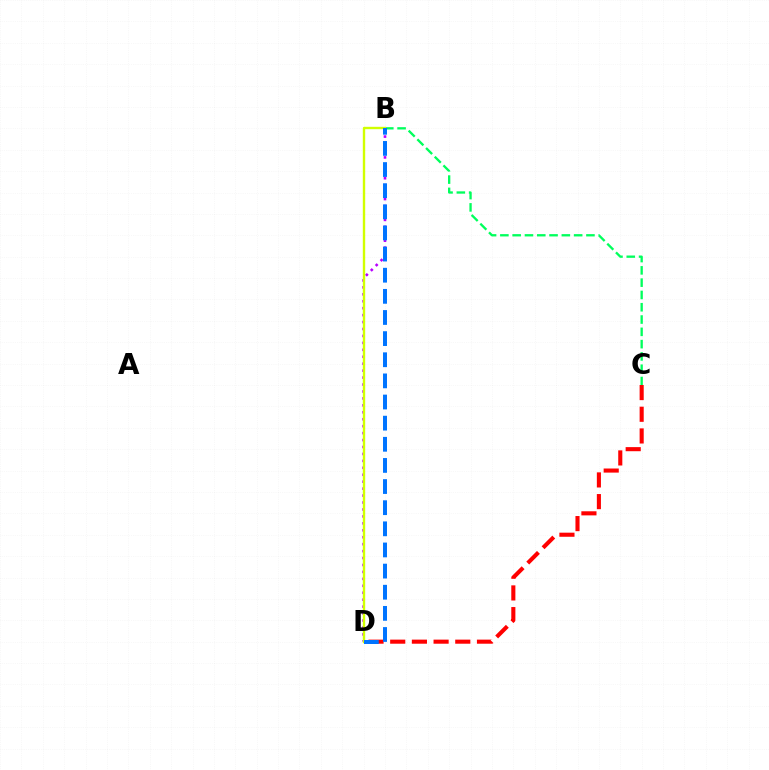{('B', 'C'): [{'color': '#00ff5c', 'line_style': 'dashed', 'thickness': 1.67}], ('B', 'D'): [{'color': '#b900ff', 'line_style': 'dotted', 'thickness': 1.89}, {'color': '#d1ff00', 'line_style': 'solid', 'thickness': 1.71}, {'color': '#0074ff', 'line_style': 'dashed', 'thickness': 2.87}], ('C', 'D'): [{'color': '#ff0000', 'line_style': 'dashed', 'thickness': 2.95}]}